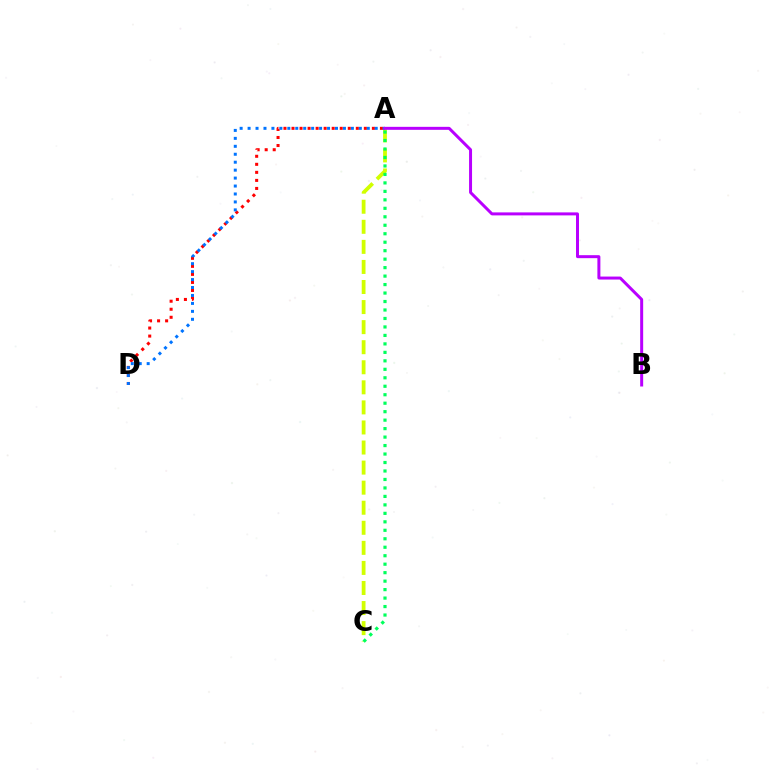{('A', 'C'): [{'color': '#d1ff00', 'line_style': 'dashed', 'thickness': 2.73}, {'color': '#00ff5c', 'line_style': 'dotted', 'thickness': 2.3}], ('A', 'D'): [{'color': '#ff0000', 'line_style': 'dotted', 'thickness': 2.18}, {'color': '#0074ff', 'line_style': 'dotted', 'thickness': 2.16}], ('A', 'B'): [{'color': '#b900ff', 'line_style': 'solid', 'thickness': 2.15}]}